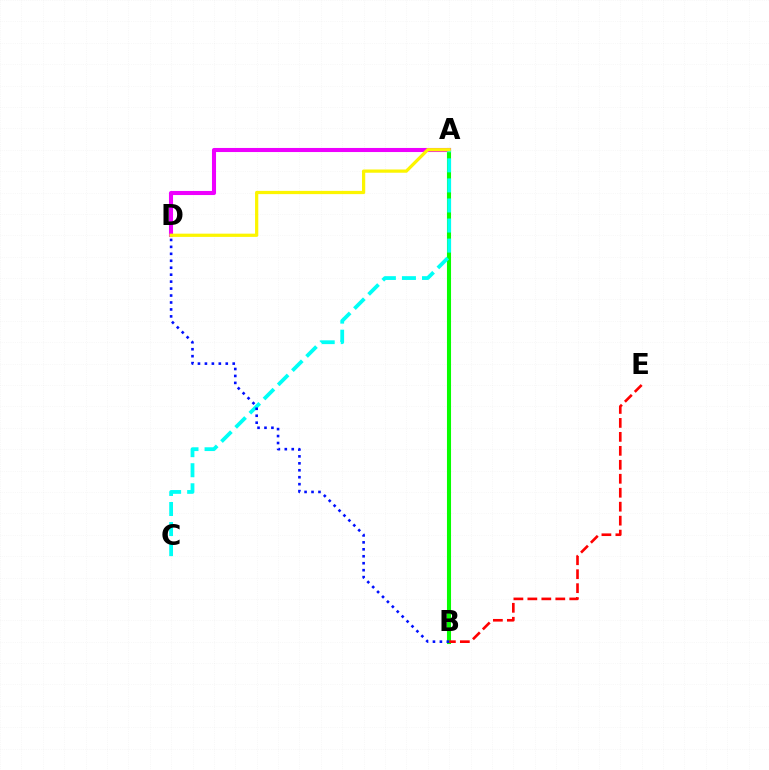{('A', 'B'): [{'color': '#08ff00', 'line_style': 'solid', 'thickness': 2.93}], ('B', 'E'): [{'color': '#ff0000', 'line_style': 'dashed', 'thickness': 1.9}], ('A', 'D'): [{'color': '#ee00ff', 'line_style': 'solid', 'thickness': 2.94}, {'color': '#fcf500', 'line_style': 'solid', 'thickness': 2.33}], ('A', 'C'): [{'color': '#00fff6', 'line_style': 'dashed', 'thickness': 2.72}], ('B', 'D'): [{'color': '#0010ff', 'line_style': 'dotted', 'thickness': 1.89}]}